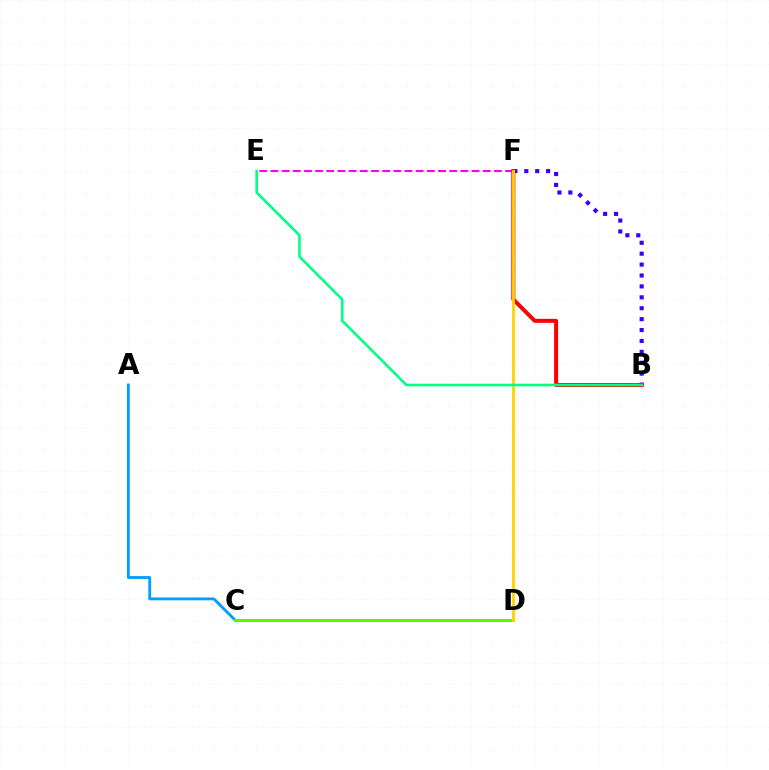{('A', 'C'): [{'color': '#009eff', 'line_style': 'solid', 'thickness': 2.05}], ('B', 'F'): [{'color': '#3700ff', 'line_style': 'dotted', 'thickness': 2.96}, {'color': '#ff0000', 'line_style': 'solid', 'thickness': 2.87}], ('E', 'F'): [{'color': '#ff00ed', 'line_style': 'dashed', 'thickness': 1.52}], ('C', 'D'): [{'color': '#4fff00', 'line_style': 'solid', 'thickness': 2.14}], ('D', 'F'): [{'color': '#ffd500', 'line_style': 'solid', 'thickness': 2.04}], ('B', 'E'): [{'color': '#00ff86', 'line_style': 'solid', 'thickness': 1.87}]}